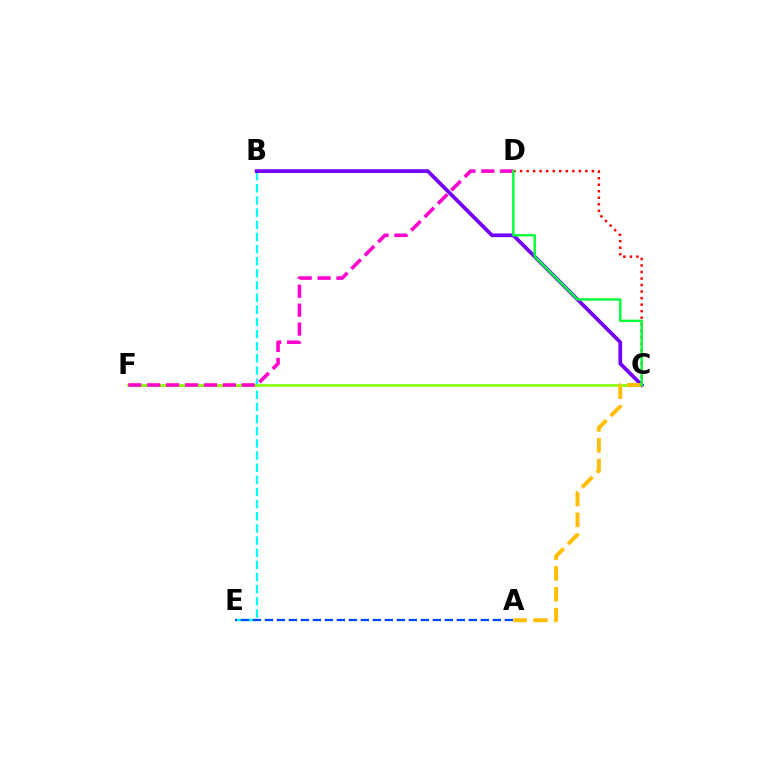{('C', 'D'): [{'color': '#ff0000', 'line_style': 'dotted', 'thickness': 1.77}, {'color': '#00ff39', 'line_style': 'solid', 'thickness': 1.72}], ('B', 'E'): [{'color': '#00fff6', 'line_style': 'dashed', 'thickness': 1.65}], ('C', 'F'): [{'color': '#84ff00', 'line_style': 'solid', 'thickness': 1.93}], ('A', 'E'): [{'color': '#004bff', 'line_style': 'dashed', 'thickness': 1.63}], ('B', 'C'): [{'color': '#7200ff', 'line_style': 'solid', 'thickness': 2.67}], ('D', 'F'): [{'color': '#ff00cf', 'line_style': 'dashed', 'thickness': 2.57}], ('A', 'C'): [{'color': '#ffbd00', 'line_style': 'dashed', 'thickness': 2.83}]}